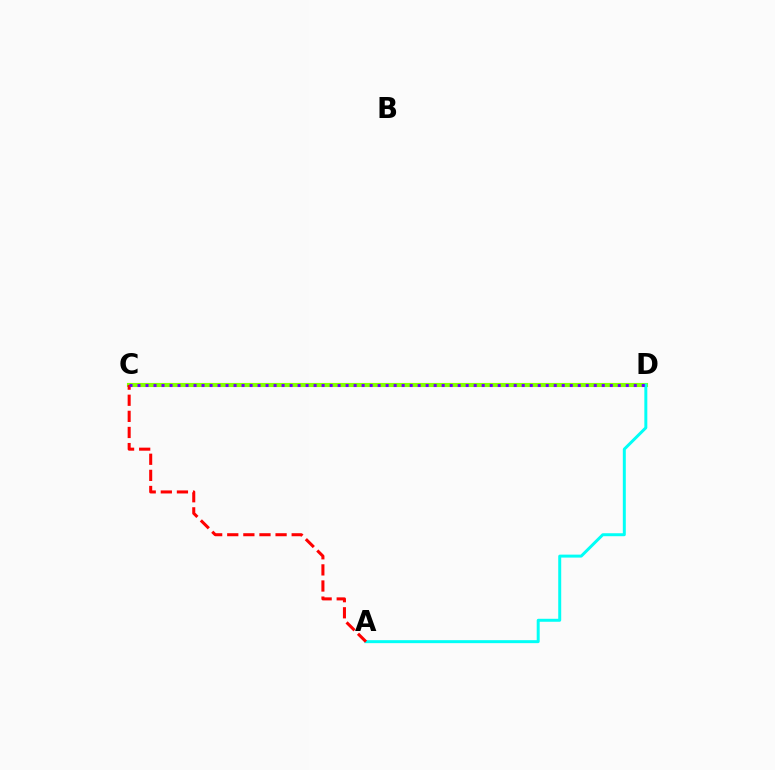{('C', 'D'): [{'color': '#84ff00', 'line_style': 'solid', 'thickness': 2.96}, {'color': '#7200ff', 'line_style': 'dotted', 'thickness': 2.17}], ('A', 'D'): [{'color': '#00fff6', 'line_style': 'solid', 'thickness': 2.14}], ('A', 'C'): [{'color': '#ff0000', 'line_style': 'dashed', 'thickness': 2.19}]}